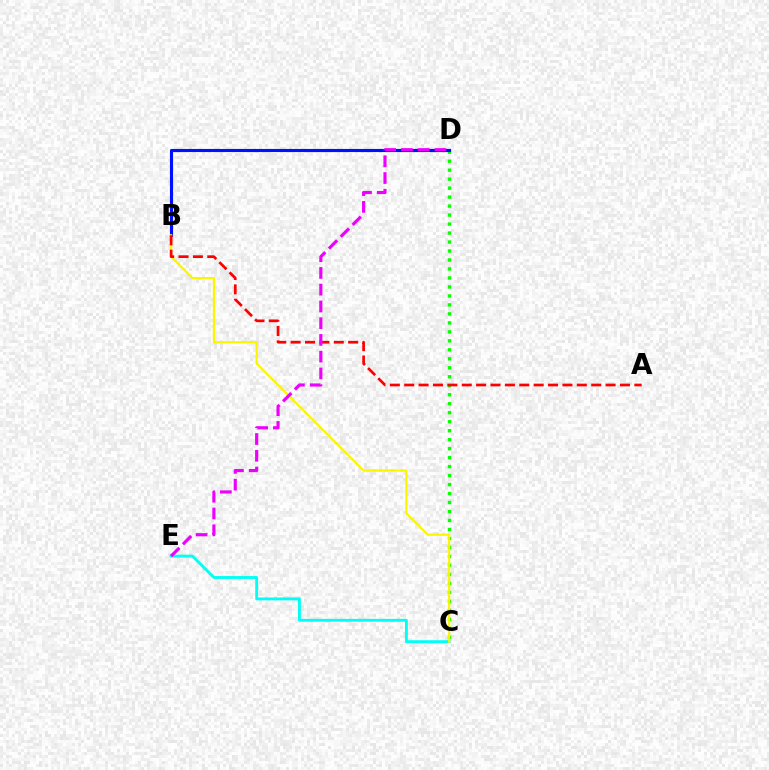{('C', 'E'): [{'color': '#00fff6', 'line_style': 'solid', 'thickness': 2.07}], ('C', 'D'): [{'color': '#08ff00', 'line_style': 'dotted', 'thickness': 2.44}], ('B', 'D'): [{'color': '#0010ff', 'line_style': 'solid', 'thickness': 2.24}], ('B', 'C'): [{'color': '#fcf500', 'line_style': 'solid', 'thickness': 1.56}], ('A', 'B'): [{'color': '#ff0000', 'line_style': 'dashed', 'thickness': 1.95}], ('D', 'E'): [{'color': '#ee00ff', 'line_style': 'dashed', 'thickness': 2.28}]}